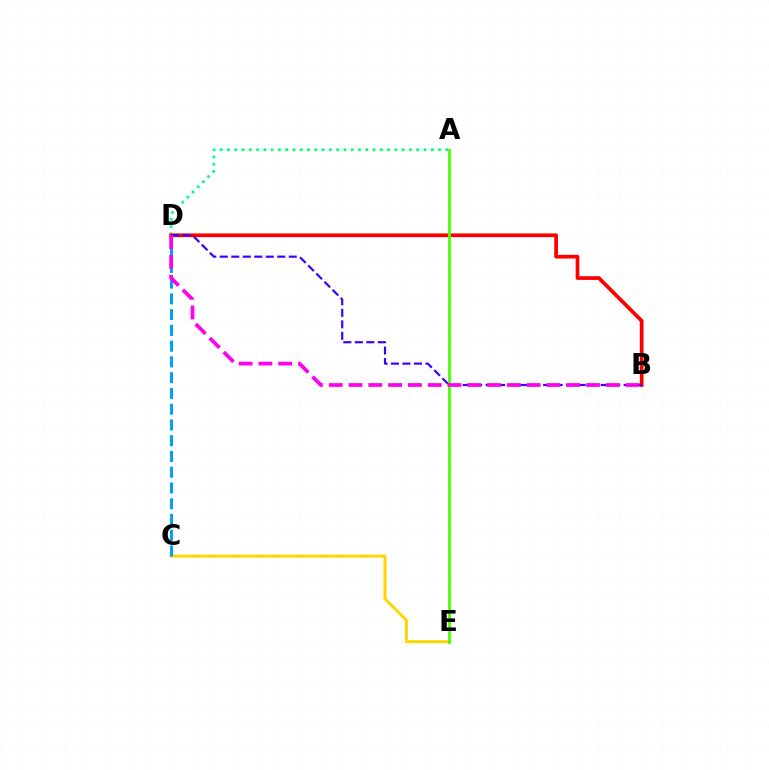{('A', 'D'): [{'color': '#00ff86', 'line_style': 'dotted', 'thickness': 1.98}], ('C', 'E'): [{'color': '#ffd500', 'line_style': 'solid', 'thickness': 2.13}], ('B', 'D'): [{'color': '#ff0000', 'line_style': 'solid', 'thickness': 2.68}, {'color': '#3700ff', 'line_style': 'dashed', 'thickness': 1.56}, {'color': '#ff00ed', 'line_style': 'dashed', 'thickness': 2.69}], ('A', 'E'): [{'color': '#4fff00', 'line_style': 'solid', 'thickness': 2.05}], ('C', 'D'): [{'color': '#009eff', 'line_style': 'dashed', 'thickness': 2.14}]}